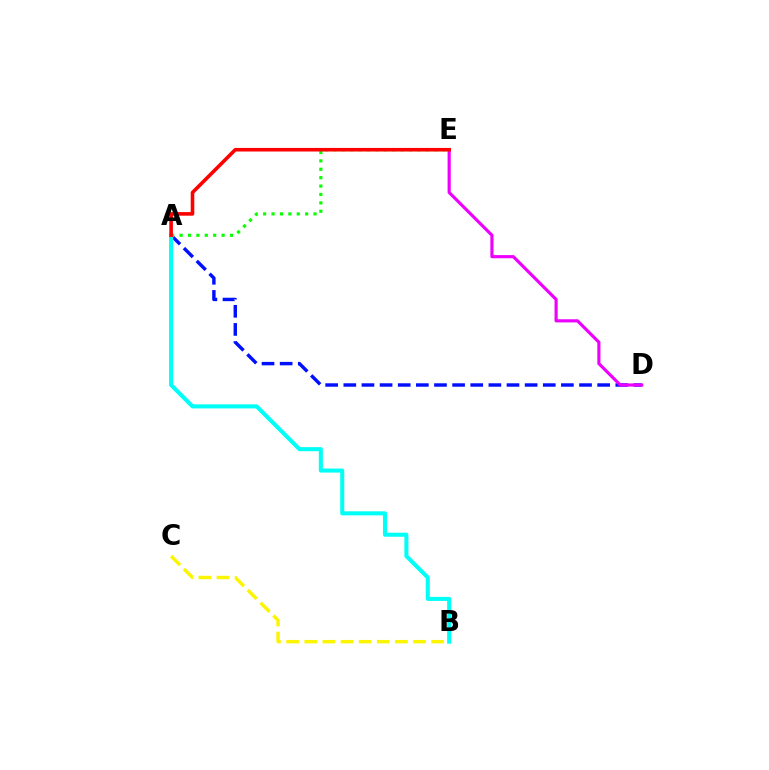{('A', 'D'): [{'color': '#0010ff', 'line_style': 'dashed', 'thickness': 2.46}], ('D', 'E'): [{'color': '#ee00ff', 'line_style': 'solid', 'thickness': 2.27}], ('A', 'E'): [{'color': '#08ff00', 'line_style': 'dotted', 'thickness': 2.28}, {'color': '#ff0000', 'line_style': 'solid', 'thickness': 2.58}], ('A', 'B'): [{'color': '#00fff6', 'line_style': 'solid', 'thickness': 2.92}], ('B', 'C'): [{'color': '#fcf500', 'line_style': 'dashed', 'thickness': 2.46}]}